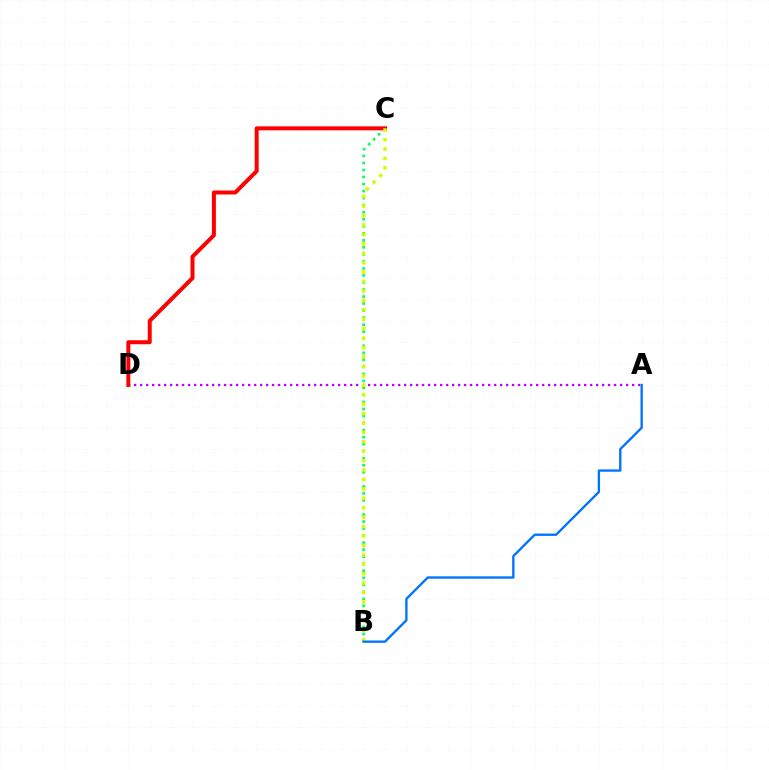{('B', 'C'): [{'color': '#00ff5c', 'line_style': 'dotted', 'thickness': 1.91}, {'color': '#d1ff00', 'line_style': 'dotted', 'thickness': 2.56}], ('A', 'D'): [{'color': '#b900ff', 'line_style': 'dotted', 'thickness': 1.63}], ('C', 'D'): [{'color': '#ff0000', 'line_style': 'solid', 'thickness': 2.87}], ('A', 'B'): [{'color': '#0074ff', 'line_style': 'solid', 'thickness': 1.69}]}